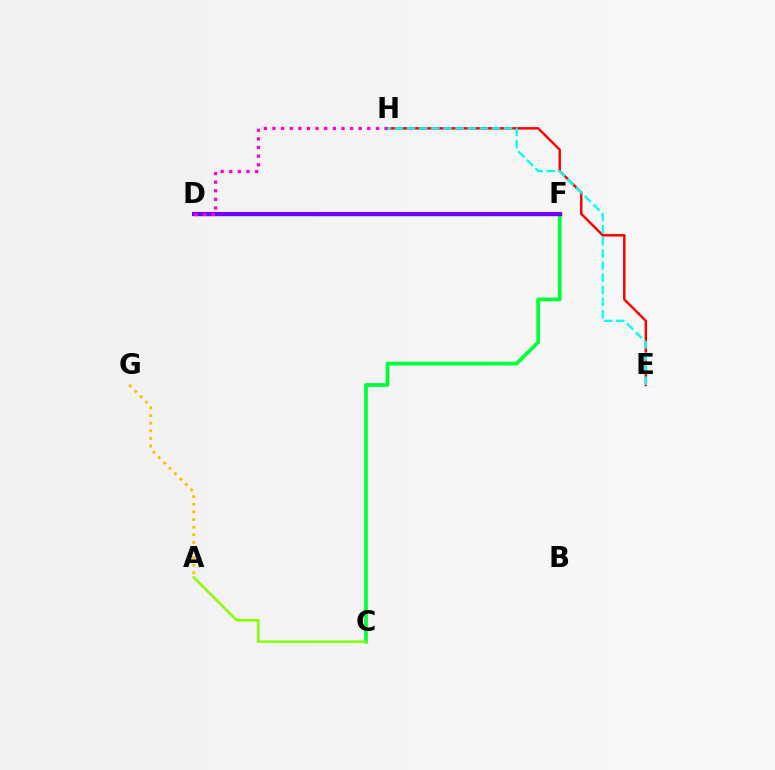{('E', 'H'): [{'color': '#ff0000', 'line_style': 'solid', 'thickness': 1.76}, {'color': '#00fff6', 'line_style': 'dashed', 'thickness': 1.65}], ('C', 'F'): [{'color': '#00ff39', 'line_style': 'solid', 'thickness': 2.71}], ('D', 'F'): [{'color': '#004bff', 'line_style': 'solid', 'thickness': 2.44}, {'color': '#7200ff', 'line_style': 'solid', 'thickness': 2.92}], ('D', 'H'): [{'color': '#ff00cf', 'line_style': 'dotted', 'thickness': 2.34}], ('A', 'G'): [{'color': '#ffbd00', 'line_style': 'dotted', 'thickness': 2.07}], ('A', 'C'): [{'color': '#84ff00', 'line_style': 'solid', 'thickness': 1.82}]}